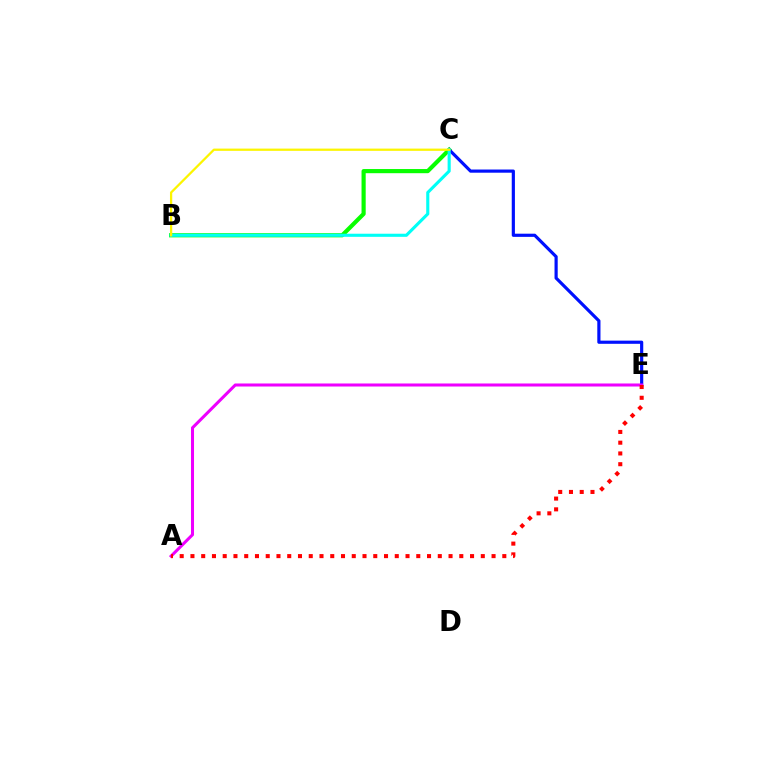{('B', 'C'): [{'color': '#08ff00', 'line_style': 'solid', 'thickness': 2.99}, {'color': '#00fff6', 'line_style': 'solid', 'thickness': 2.24}, {'color': '#fcf500', 'line_style': 'solid', 'thickness': 1.63}], ('C', 'E'): [{'color': '#0010ff', 'line_style': 'solid', 'thickness': 2.29}], ('A', 'E'): [{'color': '#ee00ff', 'line_style': 'solid', 'thickness': 2.18}, {'color': '#ff0000', 'line_style': 'dotted', 'thickness': 2.92}]}